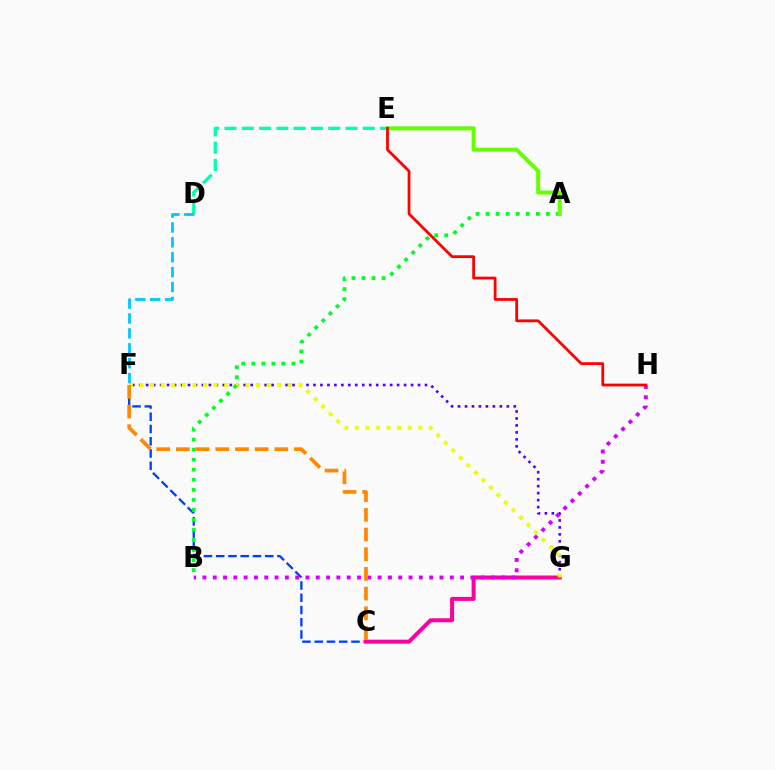{('F', 'G'): [{'color': '#4f00ff', 'line_style': 'dotted', 'thickness': 1.89}, {'color': '#eeff00', 'line_style': 'dotted', 'thickness': 2.88}], ('C', 'F'): [{'color': '#003fff', 'line_style': 'dashed', 'thickness': 1.66}, {'color': '#ff8800', 'line_style': 'dashed', 'thickness': 2.67}], ('C', 'G'): [{'color': '#ff00a0', 'line_style': 'solid', 'thickness': 2.88}], ('B', 'H'): [{'color': '#d600ff', 'line_style': 'dotted', 'thickness': 2.8}], ('A', 'B'): [{'color': '#00ff27', 'line_style': 'dotted', 'thickness': 2.73}], ('D', 'E'): [{'color': '#00ffaf', 'line_style': 'dashed', 'thickness': 2.35}], ('D', 'F'): [{'color': '#00c7ff', 'line_style': 'dashed', 'thickness': 2.02}], ('A', 'E'): [{'color': '#66ff00', 'line_style': 'solid', 'thickness': 2.91}], ('E', 'H'): [{'color': '#ff0000', 'line_style': 'solid', 'thickness': 2.0}]}